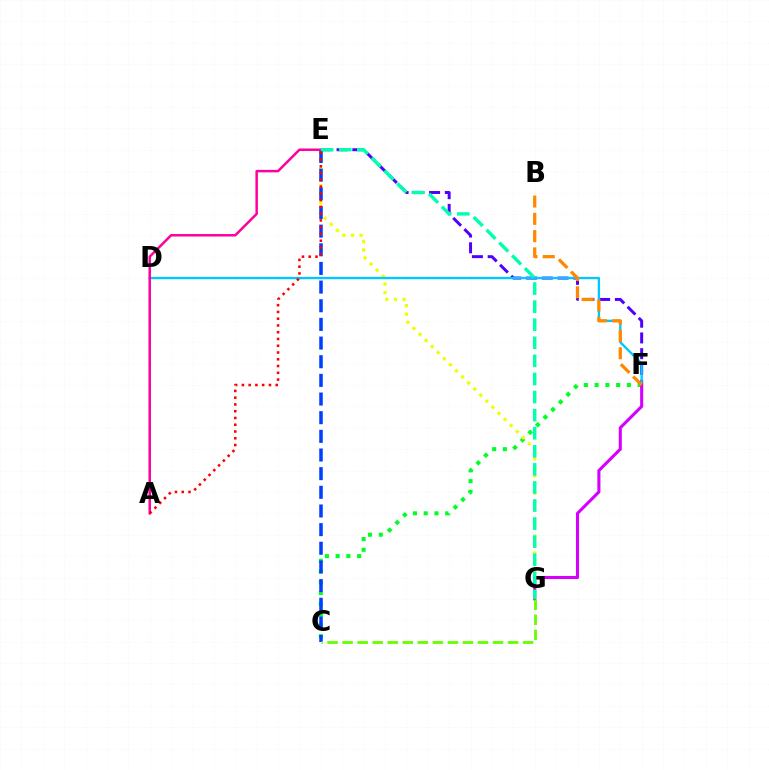{('C', 'F'): [{'color': '#00ff27', 'line_style': 'dotted', 'thickness': 2.92}], ('E', 'G'): [{'color': '#eeff00', 'line_style': 'dotted', 'thickness': 2.33}, {'color': '#00ffaf', 'line_style': 'dashed', 'thickness': 2.46}], ('C', 'E'): [{'color': '#003fff', 'line_style': 'dashed', 'thickness': 2.53}], ('E', 'F'): [{'color': '#4f00ff', 'line_style': 'dashed', 'thickness': 2.14}], ('D', 'F'): [{'color': '#00c7ff', 'line_style': 'solid', 'thickness': 1.67}], ('A', 'E'): [{'color': '#ff00a0', 'line_style': 'solid', 'thickness': 1.8}, {'color': '#ff0000', 'line_style': 'dotted', 'thickness': 1.84}], ('F', 'G'): [{'color': '#d600ff', 'line_style': 'solid', 'thickness': 2.21}], ('B', 'F'): [{'color': '#ff8800', 'line_style': 'dashed', 'thickness': 2.35}], ('C', 'G'): [{'color': '#66ff00', 'line_style': 'dashed', 'thickness': 2.04}]}